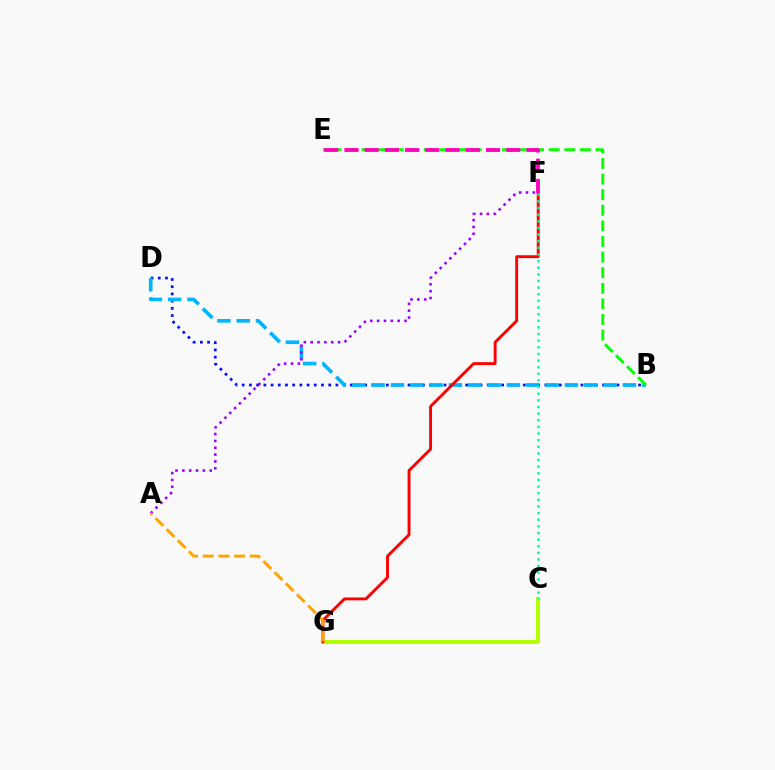{('B', 'D'): [{'color': '#0010ff', 'line_style': 'dotted', 'thickness': 1.96}, {'color': '#00b5ff', 'line_style': 'dashed', 'thickness': 2.63}], ('C', 'G'): [{'color': '#b3ff00', 'line_style': 'solid', 'thickness': 2.93}], ('A', 'F'): [{'color': '#9b00ff', 'line_style': 'dotted', 'thickness': 1.86}], ('B', 'E'): [{'color': '#08ff00', 'line_style': 'dashed', 'thickness': 2.12}], ('F', 'G'): [{'color': '#ff0000', 'line_style': 'solid', 'thickness': 2.08}], ('E', 'F'): [{'color': '#ff00bd', 'line_style': 'dashed', 'thickness': 2.75}], ('C', 'F'): [{'color': '#00ff9d', 'line_style': 'dotted', 'thickness': 1.8}], ('A', 'G'): [{'color': '#ffa500', 'line_style': 'dashed', 'thickness': 2.13}]}